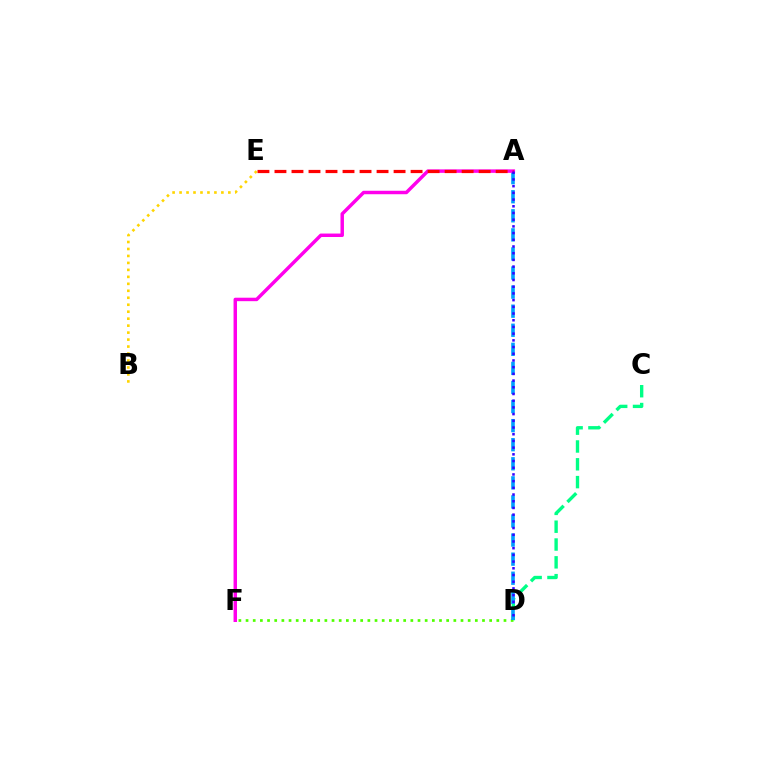{('C', 'D'): [{'color': '#00ff86', 'line_style': 'dashed', 'thickness': 2.42}], ('D', 'F'): [{'color': '#4fff00', 'line_style': 'dotted', 'thickness': 1.95}], ('A', 'D'): [{'color': '#009eff', 'line_style': 'dashed', 'thickness': 2.59}, {'color': '#3700ff', 'line_style': 'dotted', 'thickness': 1.82}], ('A', 'F'): [{'color': '#ff00ed', 'line_style': 'solid', 'thickness': 2.49}], ('B', 'E'): [{'color': '#ffd500', 'line_style': 'dotted', 'thickness': 1.89}], ('A', 'E'): [{'color': '#ff0000', 'line_style': 'dashed', 'thickness': 2.31}]}